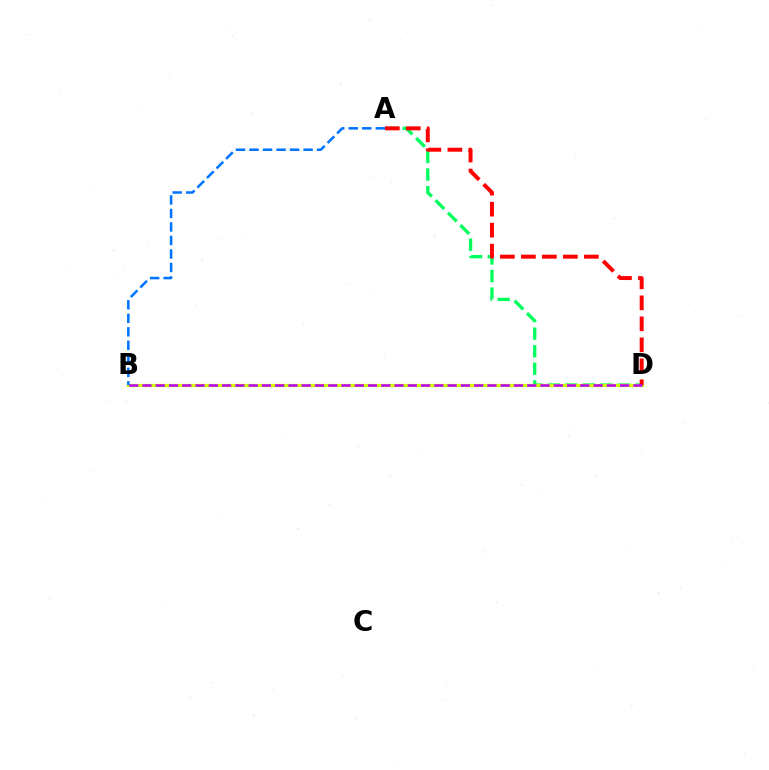{('A', 'D'): [{'color': '#00ff5c', 'line_style': 'dashed', 'thickness': 2.39}, {'color': '#ff0000', 'line_style': 'dashed', 'thickness': 2.85}], ('B', 'D'): [{'color': '#d1ff00', 'line_style': 'solid', 'thickness': 2.32}, {'color': '#b900ff', 'line_style': 'dashed', 'thickness': 1.8}], ('A', 'B'): [{'color': '#0074ff', 'line_style': 'dashed', 'thickness': 1.84}]}